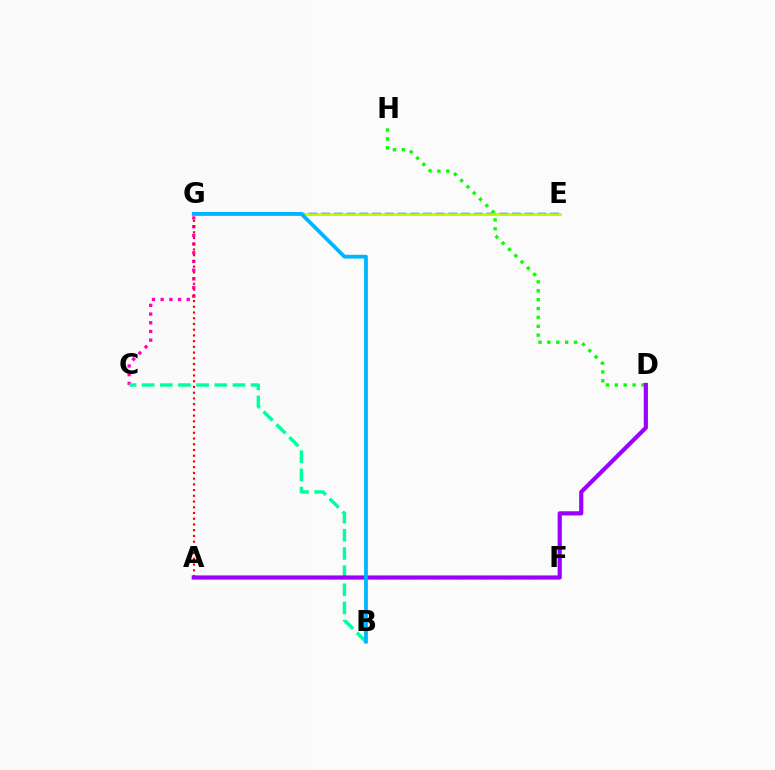{('E', 'G'): [{'color': '#0010ff', 'line_style': 'dashed', 'thickness': 1.73}, {'color': '#b3ff00', 'line_style': 'solid', 'thickness': 1.94}], ('A', 'F'): [{'color': '#ffa500', 'line_style': 'dotted', 'thickness': 1.65}], ('C', 'G'): [{'color': '#ff00bd', 'line_style': 'dotted', 'thickness': 2.36}], ('B', 'C'): [{'color': '#00ff9d', 'line_style': 'dashed', 'thickness': 2.47}], ('D', 'H'): [{'color': '#08ff00', 'line_style': 'dotted', 'thickness': 2.41}], ('A', 'G'): [{'color': '#ff0000', 'line_style': 'dotted', 'thickness': 1.56}], ('A', 'D'): [{'color': '#9b00ff', 'line_style': 'solid', 'thickness': 3.0}], ('B', 'G'): [{'color': '#00b5ff', 'line_style': 'solid', 'thickness': 2.72}]}